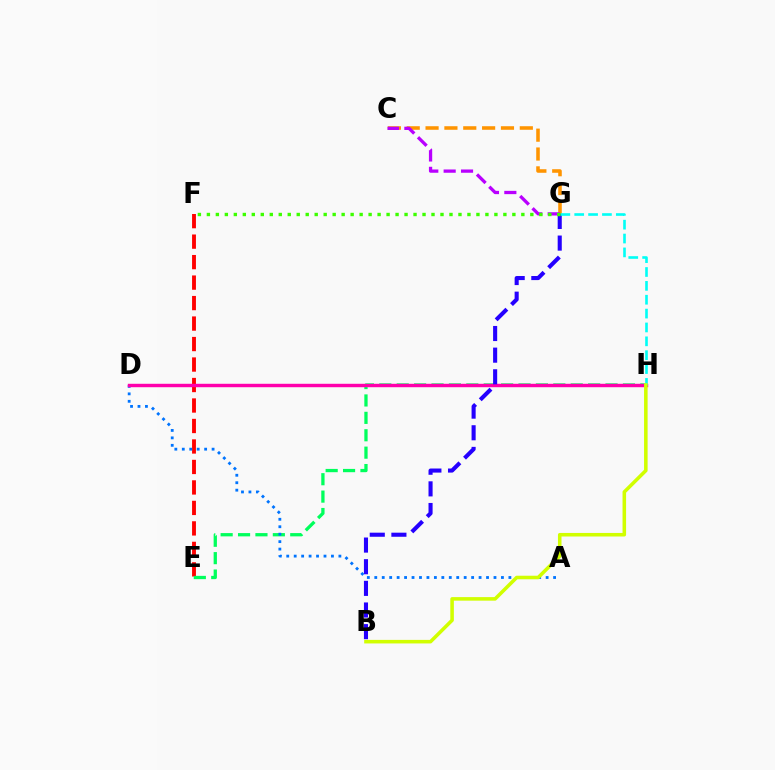{('E', 'F'): [{'color': '#ff0000', 'line_style': 'dashed', 'thickness': 2.78}], ('C', 'G'): [{'color': '#ff9400', 'line_style': 'dashed', 'thickness': 2.56}, {'color': '#b900ff', 'line_style': 'dashed', 'thickness': 2.36}], ('E', 'H'): [{'color': '#00ff5c', 'line_style': 'dashed', 'thickness': 2.36}], ('A', 'D'): [{'color': '#0074ff', 'line_style': 'dotted', 'thickness': 2.02}], ('D', 'H'): [{'color': '#ff00ac', 'line_style': 'solid', 'thickness': 2.47}], ('B', 'G'): [{'color': '#2500ff', 'line_style': 'dashed', 'thickness': 2.94}], ('G', 'H'): [{'color': '#00fff6', 'line_style': 'dashed', 'thickness': 1.88}], ('F', 'G'): [{'color': '#3dff00', 'line_style': 'dotted', 'thickness': 2.44}], ('B', 'H'): [{'color': '#d1ff00', 'line_style': 'solid', 'thickness': 2.56}]}